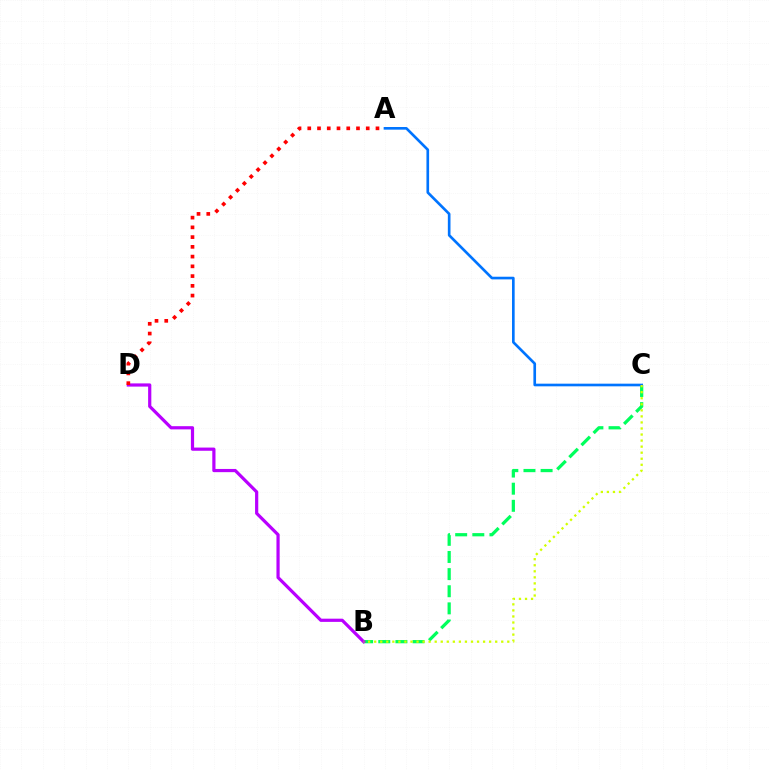{('B', 'C'): [{'color': '#00ff5c', 'line_style': 'dashed', 'thickness': 2.33}, {'color': '#d1ff00', 'line_style': 'dotted', 'thickness': 1.64}], ('B', 'D'): [{'color': '#b900ff', 'line_style': 'solid', 'thickness': 2.3}], ('A', 'C'): [{'color': '#0074ff', 'line_style': 'solid', 'thickness': 1.91}], ('A', 'D'): [{'color': '#ff0000', 'line_style': 'dotted', 'thickness': 2.65}]}